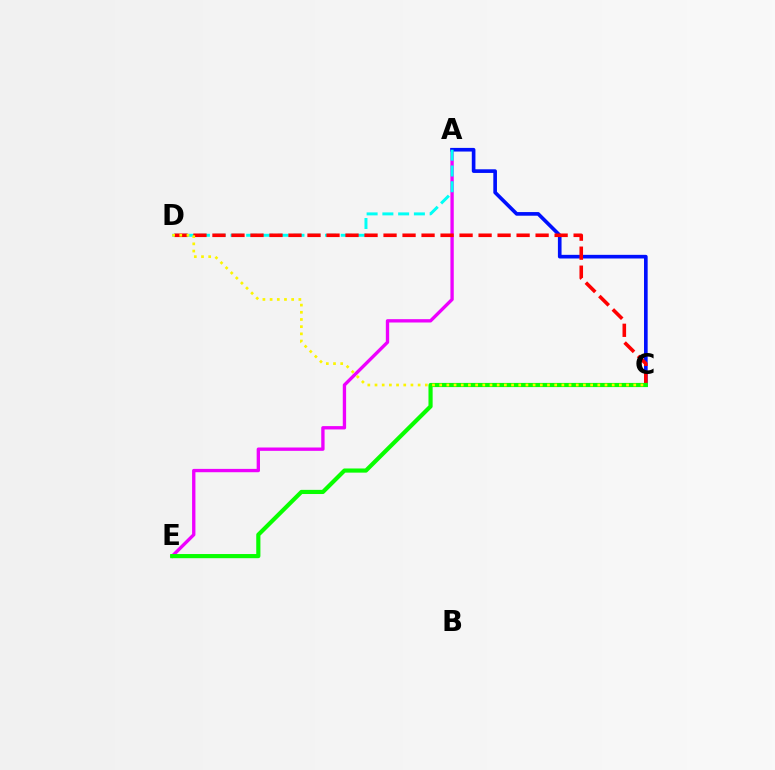{('A', 'E'): [{'color': '#ee00ff', 'line_style': 'solid', 'thickness': 2.4}], ('A', 'C'): [{'color': '#0010ff', 'line_style': 'solid', 'thickness': 2.62}], ('A', 'D'): [{'color': '#00fff6', 'line_style': 'dashed', 'thickness': 2.14}], ('C', 'D'): [{'color': '#ff0000', 'line_style': 'dashed', 'thickness': 2.58}, {'color': '#fcf500', 'line_style': 'dotted', 'thickness': 1.95}], ('C', 'E'): [{'color': '#08ff00', 'line_style': 'solid', 'thickness': 2.99}]}